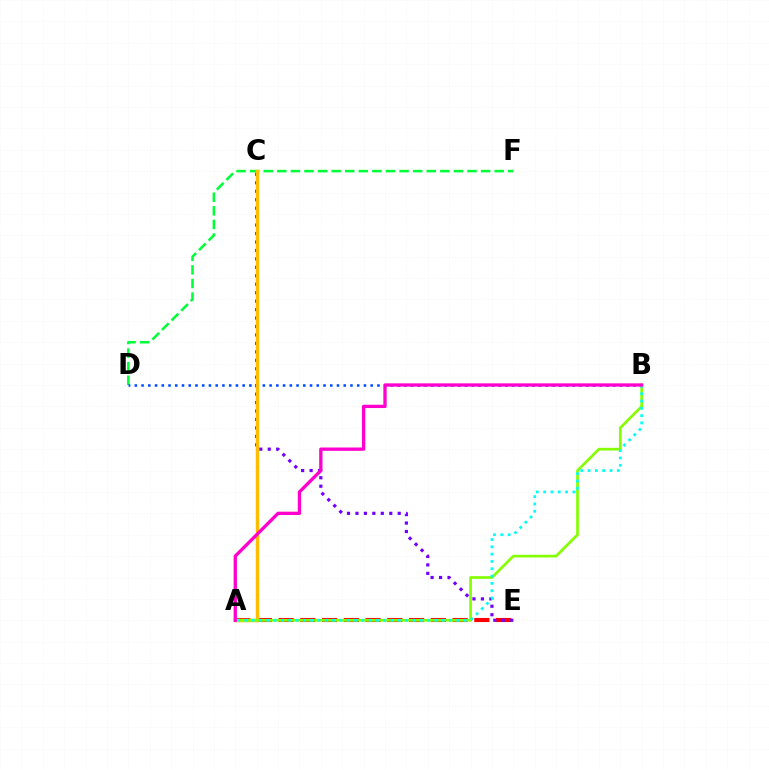{('A', 'E'): [{'color': '#ff0000', 'line_style': 'dashed', 'thickness': 2.95}], ('D', 'F'): [{'color': '#00ff39', 'line_style': 'dashed', 'thickness': 1.85}], ('B', 'D'): [{'color': '#004bff', 'line_style': 'dotted', 'thickness': 1.83}], ('C', 'E'): [{'color': '#7200ff', 'line_style': 'dotted', 'thickness': 2.3}], ('A', 'C'): [{'color': '#ffbd00', 'line_style': 'solid', 'thickness': 2.48}], ('A', 'B'): [{'color': '#84ff00', 'line_style': 'solid', 'thickness': 1.94}, {'color': '#00fff6', 'line_style': 'dotted', 'thickness': 1.99}, {'color': '#ff00cf', 'line_style': 'solid', 'thickness': 2.39}]}